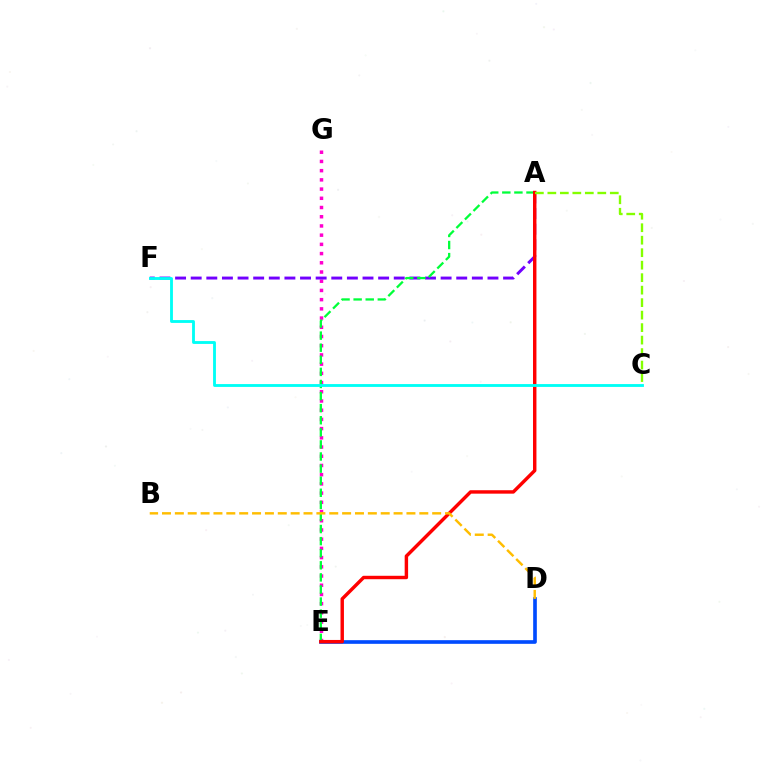{('E', 'G'): [{'color': '#ff00cf', 'line_style': 'dotted', 'thickness': 2.5}], ('D', 'E'): [{'color': '#004bff', 'line_style': 'solid', 'thickness': 2.63}], ('A', 'F'): [{'color': '#7200ff', 'line_style': 'dashed', 'thickness': 2.12}], ('A', 'E'): [{'color': '#00ff39', 'line_style': 'dashed', 'thickness': 1.64}, {'color': '#ff0000', 'line_style': 'solid', 'thickness': 2.47}], ('B', 'D'): [{'color': '#ffbd00', 'line_style': 'dashed', 'thickness': 1.75}], ('C', 'F'): [{'color': '#00fff6', 'line_style': 'solid', 'thickness': 2.05}], ('A', 'C'): [{'color': '#84ff00', 'line_style': 'dashed', 'thickness': 1.7}]}